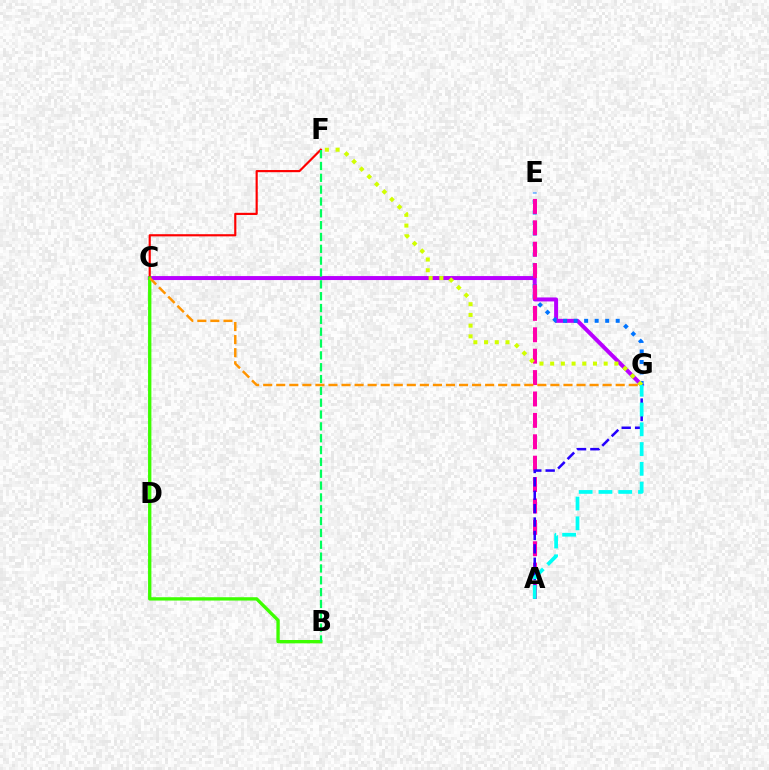{('C', 'G'): [{'color': '#b900ff', 'line_style': 'solid', 'thickness': 2.86}, {'color': '#ff9400', 'line_style': 'dashed', 'thickness': 1.77}], ('E', 'G'): [{'color': '#0074ff', 'line_style': 'dotted', 'thickness': 2.86}], ('A', 'E'): [{'color': '#ff00ac', 'line_style': 'dashed', 'thickness': 2.91}], ('C', 'F'): [{'color': '#ff0000', 'line_style': 'solid', 'thickness': 1.56}], ('F', 'G'): [{'color': '#d1ff00', 'line_style': 'dotted', 'thickness': 2.91}], ('A', 'G'): [{'color': '#2500ff', 'line_style': 'dashed', 'thickness': 1.82}, {'color': '#00fff6', 'line_style': 'dashed', 'thickness': 2.69}], ('B', 'C'): [{'color': '#3dff00', 'line_style': 'solid', 'thickness': 2.4}], ('B', 'F'): [{'color': '#00ff5c', 'line_style': 'dashed', 'thickness': 1.61}]}